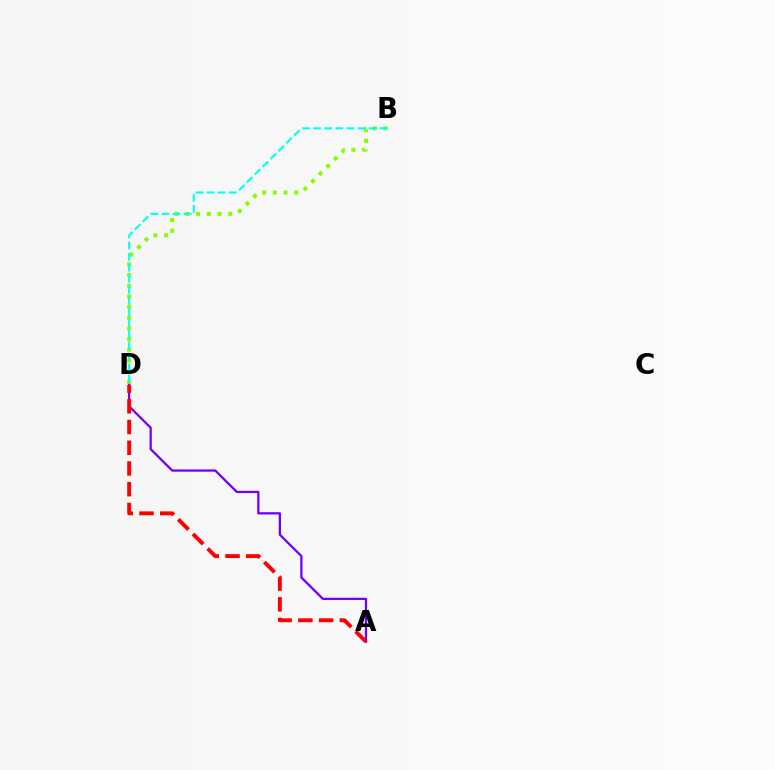{('B', 'D'): [{'color': '#84ff00', 'line_style': 'dotted', 'thickness': 2.9}, {'color': '#00fff6', 'line_style': 'dashed', 'thickness': 1.51}], ('A', 'D'): [{'color': '#7200ff', 'line_style': 'solid', 'thickness': 1.64}, {'color': '#ff0000', 'line_style': 'dashed', 'thickness': 2.82}]}